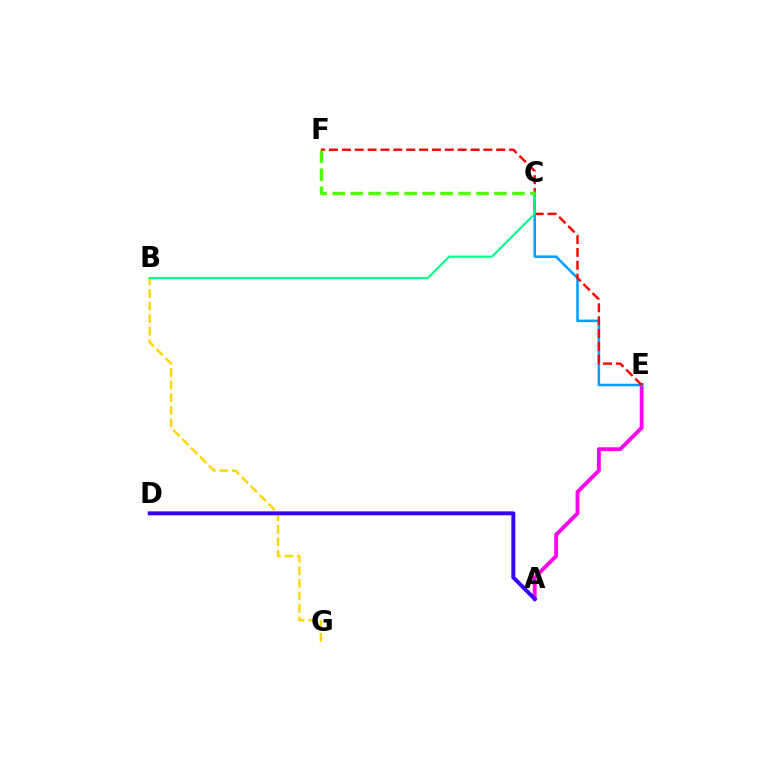{('B', 'G'): [{'color': '#ffd500', 'line_style': 'dashed', 'thickness': 1.71}], ('A', 'E'): [{'color': '#ff00ed', 'line_style': 'solid', 'thickness': 2.75}], ('C', 'E'): [{'color': '#009eff', 'line_style': 'solid', 'thickness': 1.82}], ('E', 'F'): [{'color': '#ff0000', 'line_style': 'dashed', 'thickness': 1.75}], ('A', 'D'): [{'color': '#3700ff', 'line_style': 'solid', 'thickness': 2.84}], ('B', 'C'): [{'color': '#00ff86', 'line_style': 'solid', 'thickness': 1.56}], ('C', 'F'): [{'color': '#4fff00', 'line_style': 'dashed', 'thickness': 2.44}]}